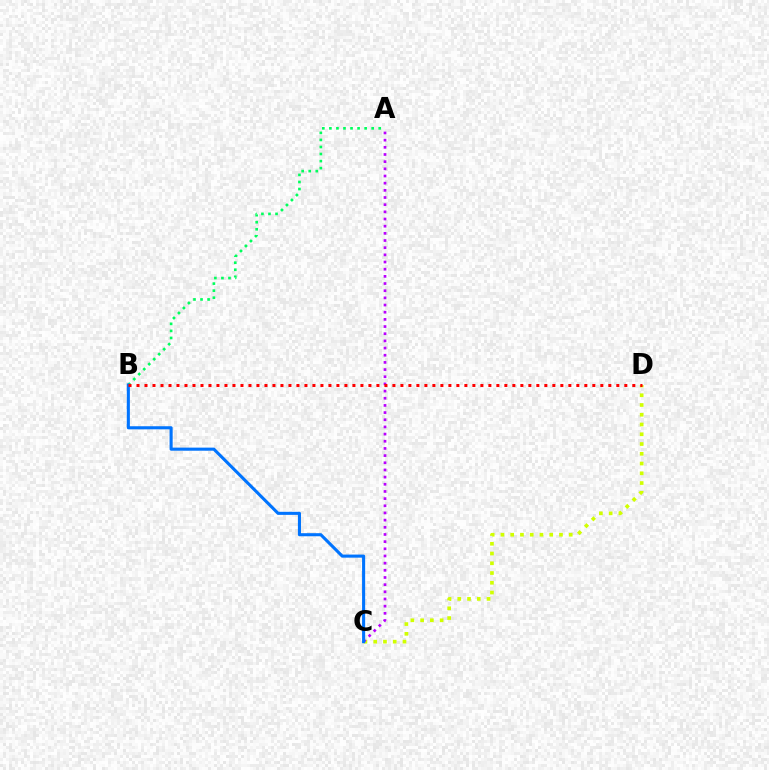{('C', 'D'): [{'color': '#d1ff00', 'line_style': 'dotted', 'thickness': 2.65}], ('A', 'C'): [{'color': '#b900ff', 'line_style': 'dotted', 'thickness': 1.95}], ('A', 'B'): [{'color': '#00ff5c', 'line_style': 'dotted', 'thickness': 1.92}], ('B', 'C'): [{'color': '#0074ff', 'line_style': 'solid', 'thickness': 2.22}], ('B', 'D'): [{'color': '#ff0000', 'line_style': 'dotted', 'thickness': 2.17}]}